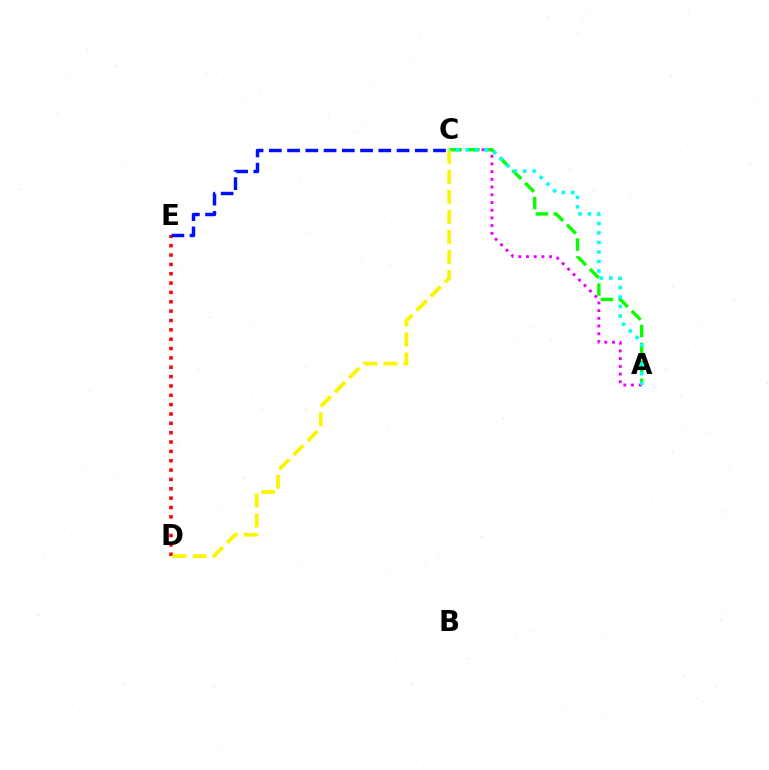{('A', 'C'): [{'color': '#ee00ff', 'line_style': 'dotted', 'thickness': 2.1}, {'color': '#08ff00', 'line_style': 'dashed', 'thickness': 2.44}, {'color': '#00fff6', 'line_style': 'dotted', 'thickness': 2.58}], ('D', 'E'): [{'color': '#ff0000', 'line_style': 'dotted', 'thickness': 2.54}], ('C', 'E'): [{'color': '#0010ff', 'line_style': 'dashed', 'thickness': 2.48}], ('C', 'D'): [{'color': '#fcf500', 'line_style': 'dashed', 'thickness': 2.72}]}